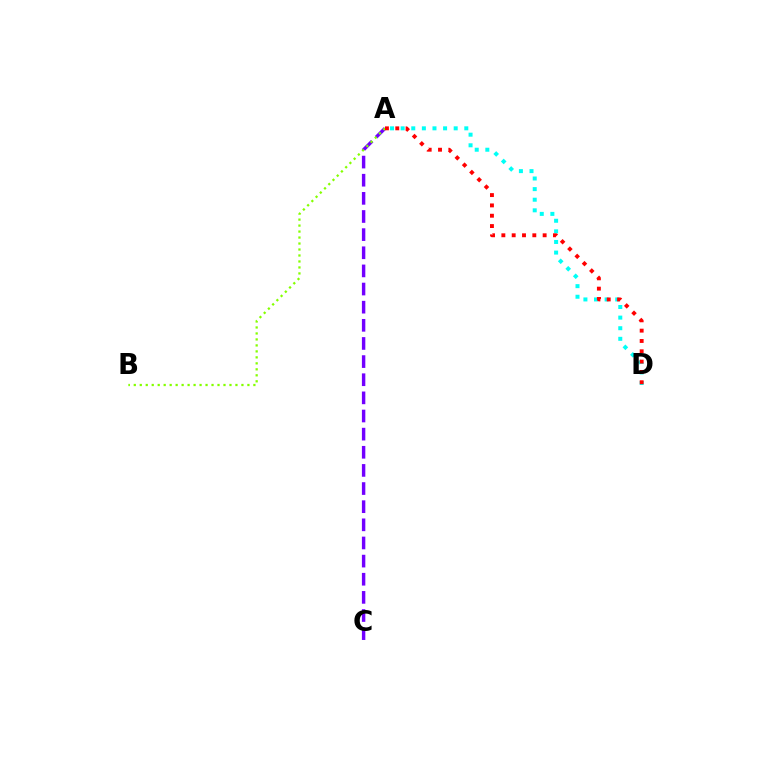{('A', 'C'): [{'color': '#7200ff', 'line_style': 'dashed', 'thickness': 2.46}], ('A', 'D'): [{'color': '#00fff6', 'line_style': 'dotted', 'thickness': 2.88}, {'color': '#ff0000', 'line_style': 'dotted', 'thickness': 2.8}], ('A', 'B'): [{'color': '#84ff00', 'line_style': 'dotted', 'thickness': 1.62}]}